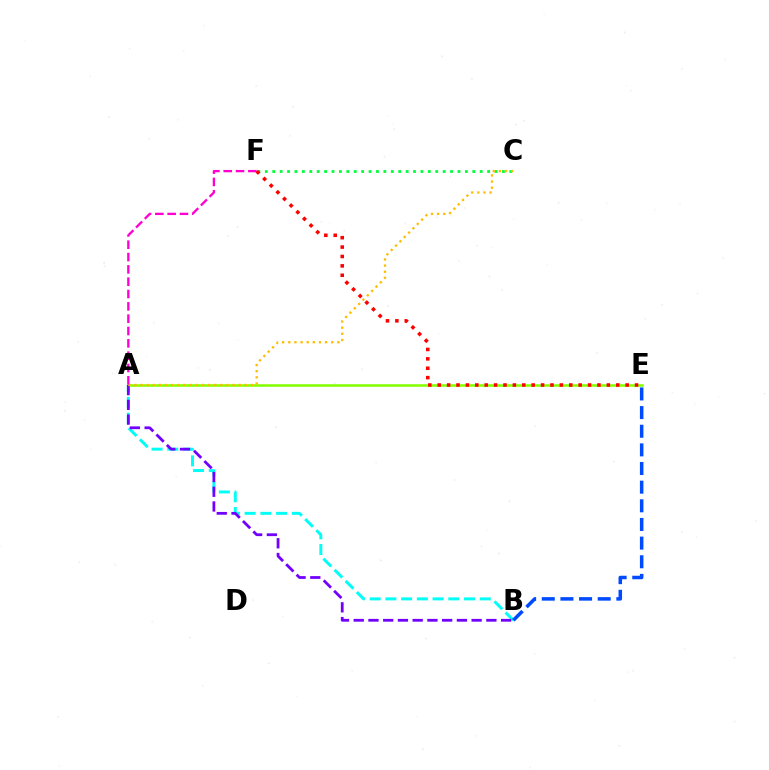{('A', 'E'): [{'color': '#84ff00', 'line_style': 'solid', 'thickness': 1.84}], ('A', 'B'): [{'color': '#00fff6', 'line_style': 'dashed', 'thickness': 2.14}, {'color': '#7200ff', 'line_style': 'dashed', 'thickness': 2.0}], ('C', 'F'): [{'color': '#00ff39', 'line_style': 'dotted', 'thickness': 2.01}], ('A', 'C'): [{'color': '#ffbd00', 'line_style': 'dotted', 'thickness': 1.67}], ('A', 'F'): [{'color': '#ff00cf', 'line_style': 'dashed', 'thickness': 1.67}], ('E', 'F'): [{'color': '#ff0000', 'line_style': 'dotted', 'thickness': 2.55}], ('B', 'E'): [{'color': '#004bff', 'line_style': 'dashed', 'thickness': 2.53}]}